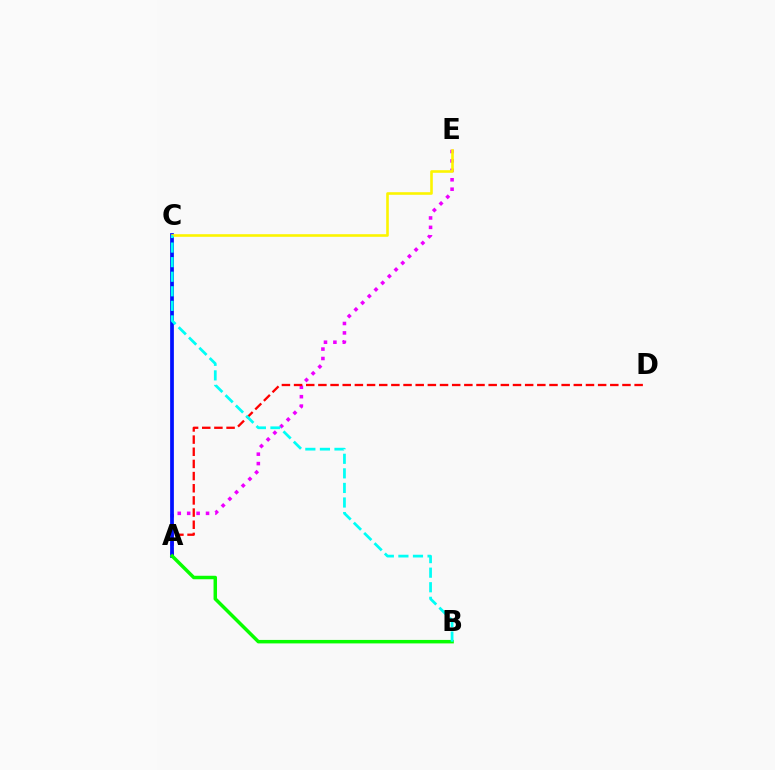{('A', 'E'): [{'color': '#ee00ff', 'line_style': 'dotted', 'thickness': 2.56}], ('A', 'D'): [{'color': '#ff0000', 'line_style': 'dashed', 'thickness': 1.65}], ('A', 'C'): [{'color': '#0010ff', 'line_style': 'solid', 'thickness': 2.69}], ('C', 'E'): [{'color': '#fcf500', 'line_style': 'solid', 'thickness': 1.88}], ('A', 'B'): [{'color': '#08ff00', 'line_style': 'solid', 'thickness': 2.51}], ('B', 'C'): [{'color': '#00fff6', 'line_style': 'dashed', 'thickness': 1.98}]}